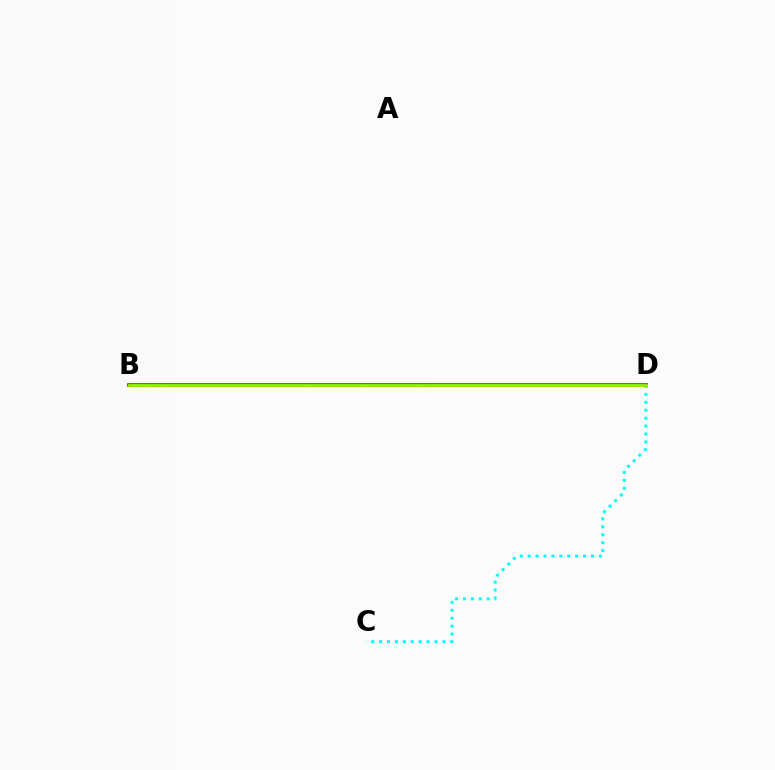{('C', 'D'): [{'color': '#00fff6', 'line_style': 'dotted', 'thickness': 2.15}], ('B', 'D'): [{'color': '#7200ff', 'line_style': 'dashed', 'thickness': 1.94}, {'color': '#ff0000', 'line_style': 'solid', 'thickness': 2.61}, {'color': '#84ff00', 'line_style': 'solid', 'thickness': 1.98}]}